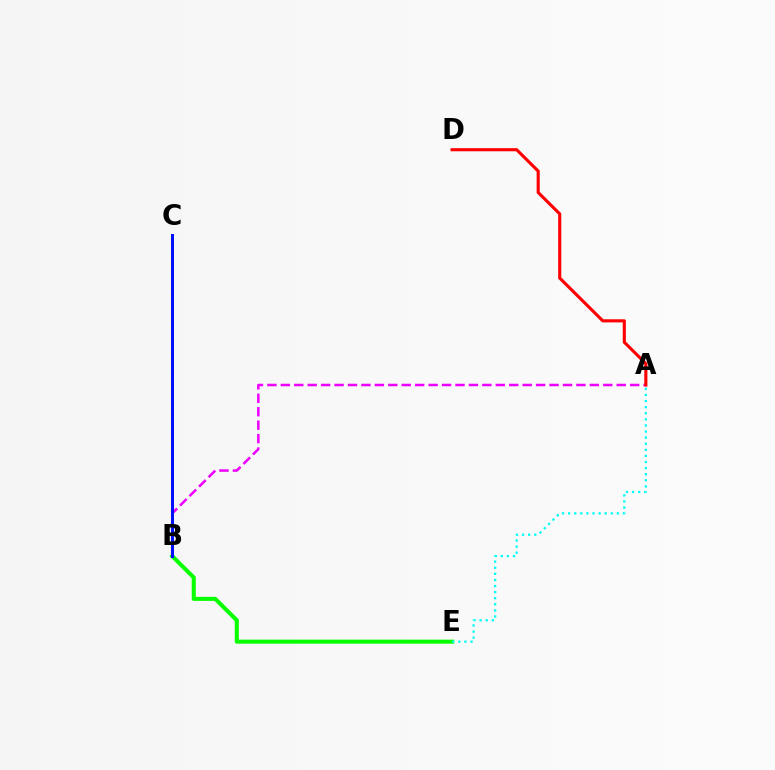{('B', 'C'): [{'color': '#fcf500', 'line_style': 'dotted', 'thickness': 1.72}, {'color': '#0010ff', 'line_style': 'solid', 'thickness': 2.16}], ('B', 'E'): [{'color': '#08ff00', 'line_style': 'solid', 'thickness': 2.92}], ('A', 'B'): [{'color': '#ee00ff', 'line_style': 'dashed', 'thickness': 1.83}], ('A', 'D'): [{'color': '#ff0000', 'line_style': 'solid', 'thickness': 2.25}], ('A', 'E'): [{'color': '#00fff6', 'line_style': 'dotted', 'thickness': 1.66}]}